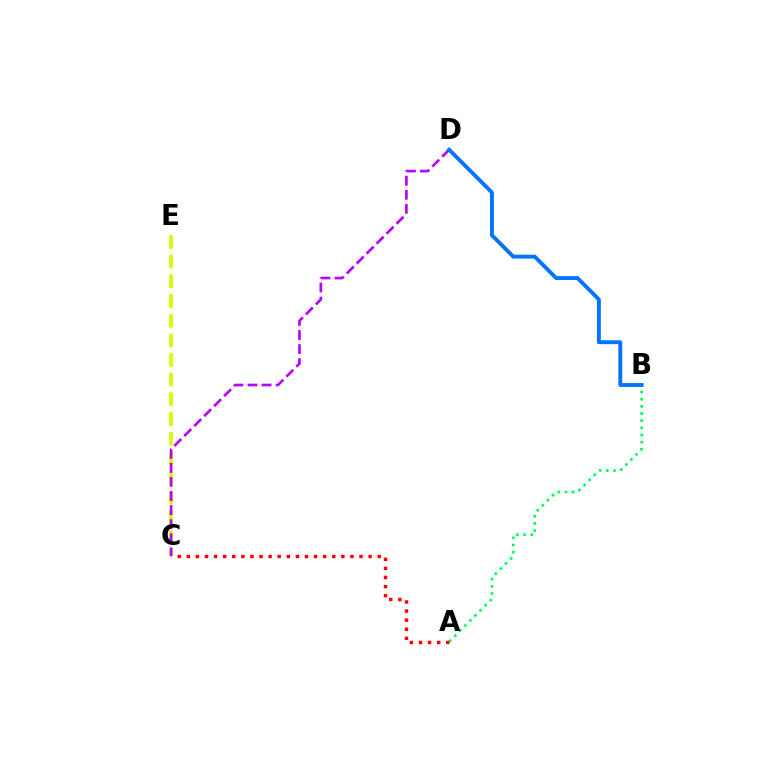{('C', 'E'): [{'color': '#d1ff00', 'line_style': 'dashed', 'thickness': 2.67}], ('A', 'B'): [{'color': '#00ff5c', 'line_style': 'dotted', 'thickness': 1.95}], ('C', 'D'): [{'color': '#b900ff', 'line_style': 'dashed', 'thickness': 1.91}], ('A', 'C'): [{'color': '#ff0000', 'line_style': 'dotted', 'thickness': 2.47}], ('B', 'D'): [{'color': '#0074ff', 'line_style': 'solid', 'thickness': 2.79}]}